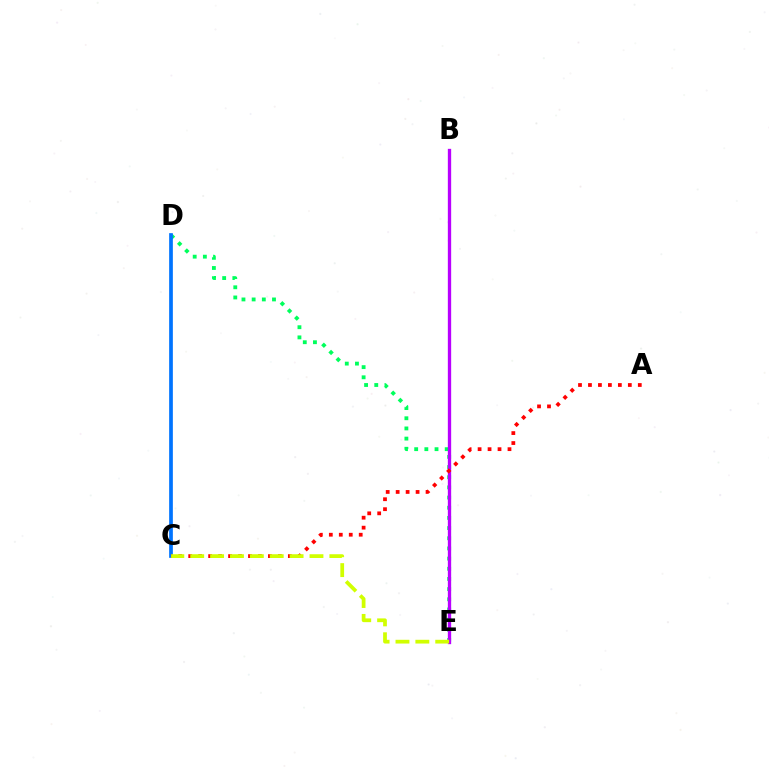{('D', 'E'): [{'color': '#00ff5c', 'line_style': 'dotted', 'thickness': 2.76}], ('C', 'D'): [{'color': '#0074ff', 'line_style': 'solid', 'thickness': 2.67}], ('B', 'E'): [{'color': '#b900ff', 'line_style': 'solid', 'thickness': 2.39}], ('A', 'C'): [{'color': '#ff0000', 'line_style': 'dotted', 'thickness': 2.71}], ('C', 'E'): [{'color': '#d1ff00', 'line_style': 'dashed', 'thickness': 2.7}]}